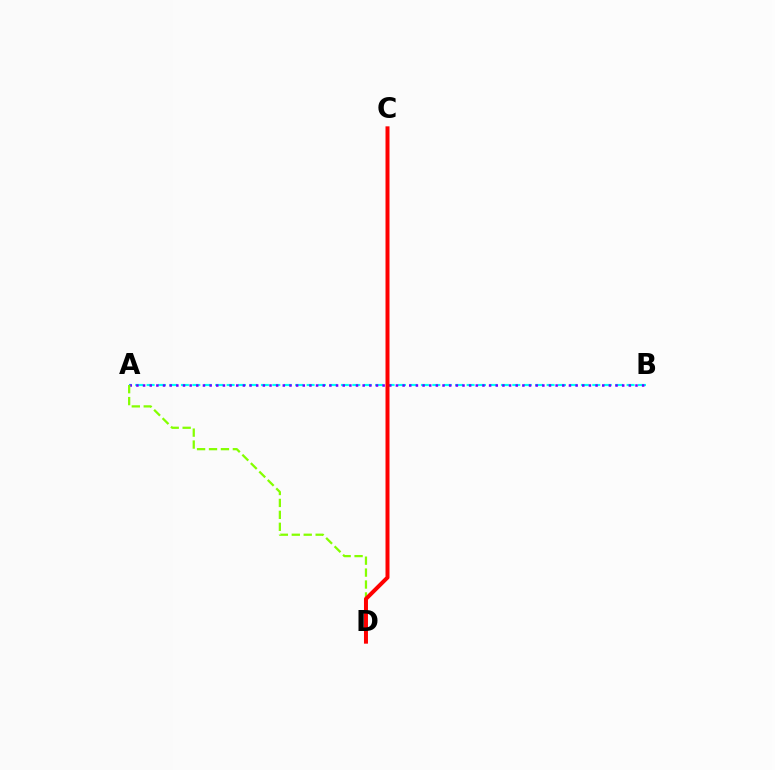{('A', 'B'): [{'color': '#00fff6', 'line_style': 'dashed', 'thickness': 1.55}, {'color': '#7200ff', 'line_style': 'dotted', 'thickness': 1.81}], ('A', 'D'): [{'color': '#84ff00', 'line_style': 'dashed', 'thickness': 1.62}], ('C', 'D'): [{'color': '#ff0000', 'line_style': 'solid', 'thickness': 2.87}]}